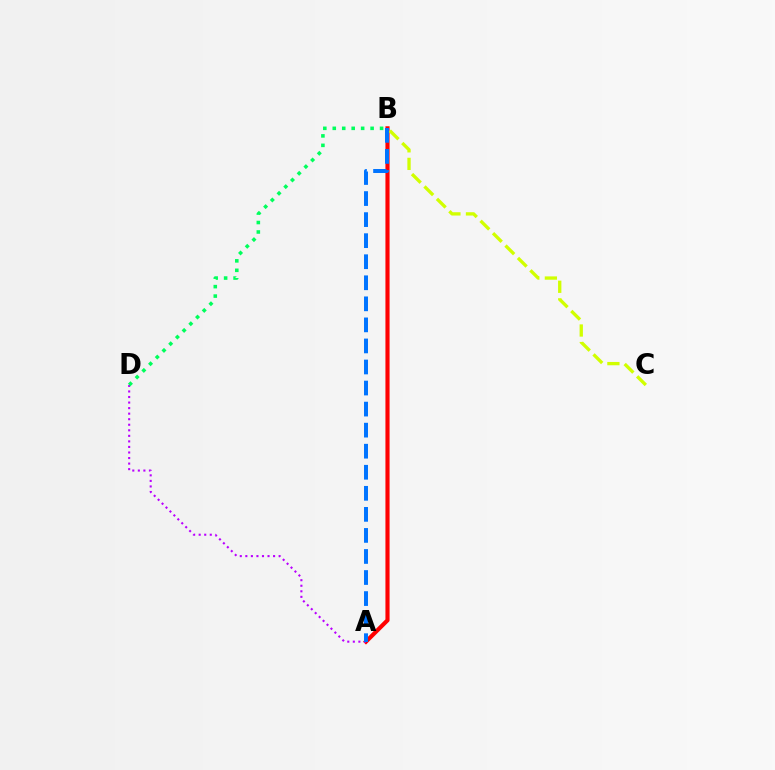{('A', 'B'): [{'color': '#ff0000', 'line_style': 'solid', 'thickness': 2.98}, {'color': '#0074ff', 'line_style': 'dashed', 'thickness': 2.86}], ('A', 'D'): [{'color': '#b900ff', 'line_style': 'dotted', 'thickness': 1.51}], ('B', 'C'): [{'color': '#d1ff00', 'line_style': 'dashed', 'thickness': 2.39}], ('B', 'D'): [{'color': '#00ff5c', 'line_style': 'dotted', 'thickness': 2.57}]}